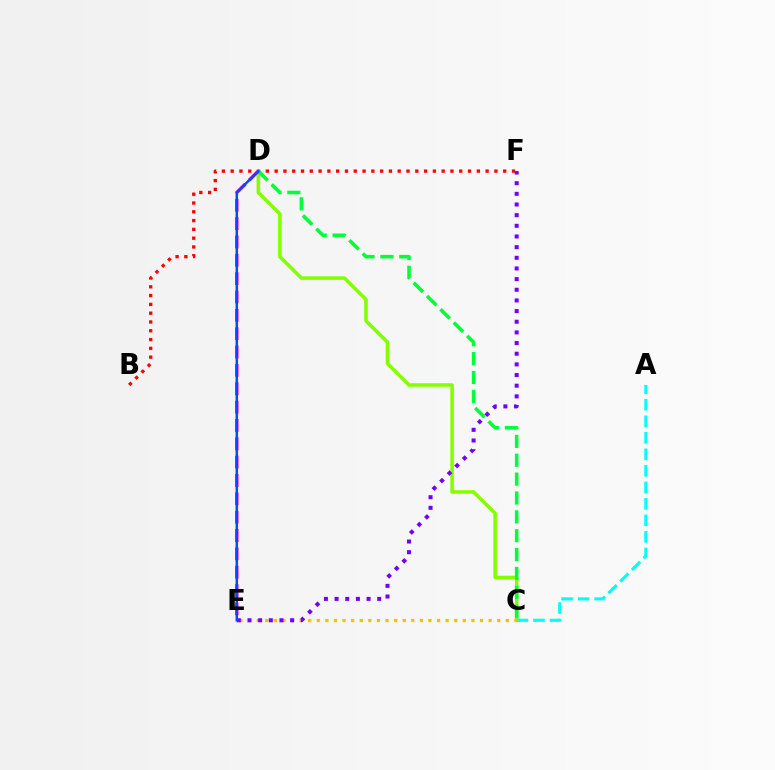{('B', 'F'): [{'color': '#ff0000', 'line_style': 'dotted', 'thickness': 2.39}], ('C', 'D'): [{'color': '#84ff00', 'line_style': 'solid', 'thickness': 2.55}, {'color': '#00ff39', 'line_style': 'dashed', 'thickness': 2.56}], ('A', 'C'): [{'color': '#00fff6', 'line_style': 'dashed', 'thickness': 2.24}], ('C', 'E'): [{'color': '#ffbd00', 'line_style': 'dotted', 'thickness': 2.33}], ('D', 'E'): [{'color': '#ff00cf', 'line_style': 'dashed', 'thickness': 2.49}, {'color': '#004bff', 'line_style': 'solid', 'thickness': 1.78}], ('E', 'F'): [{'color': '#7200ff', 'line_style': 'dotted', 'thickness': 2.9}]}